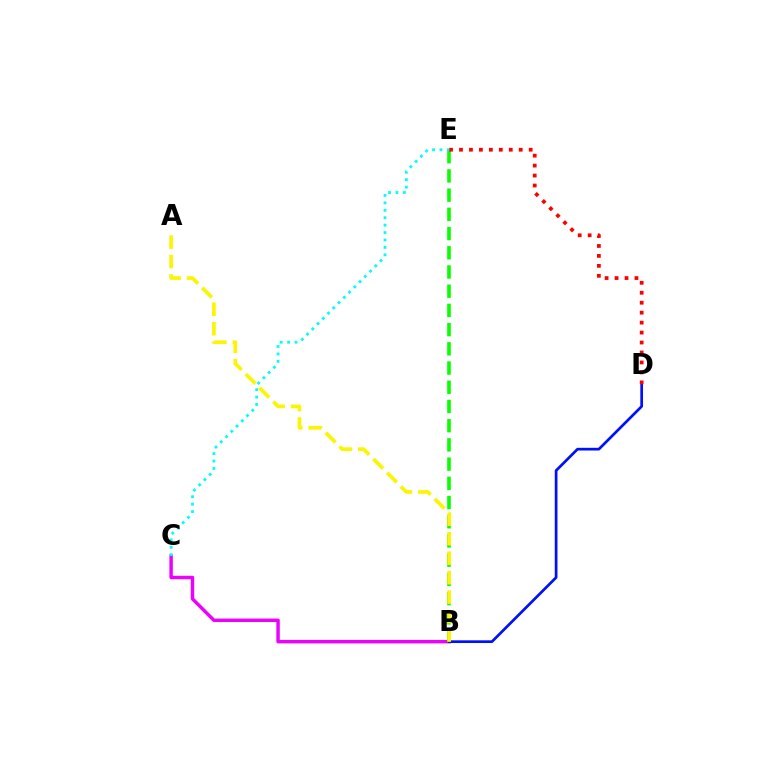{('B', 'C'): [{'color': '#ee00ff', 'line_style': 'solid', 'thickness': 2.48}], ('B', 'D'): [{'color': '#0010ff', 'line_style': 'solid', 'thickness': 1.95}], ('B', 'E'): [{'color': '#08ff00', 'line_style': 'dashed', 'thickness': 2.61}], ('A', 'B'): [{'color': '#fcf500', 'line_style': 'dashed', 'thickness': 2.65}], ('D', 'E'): [{'color': '#ff0000', 'line_style': 'dotted', 'thickness': 2.7}], ('C', 'E'): [{'color': '#00fff6', 'line_style': 'dotted', 'thickness': 2.02}]}